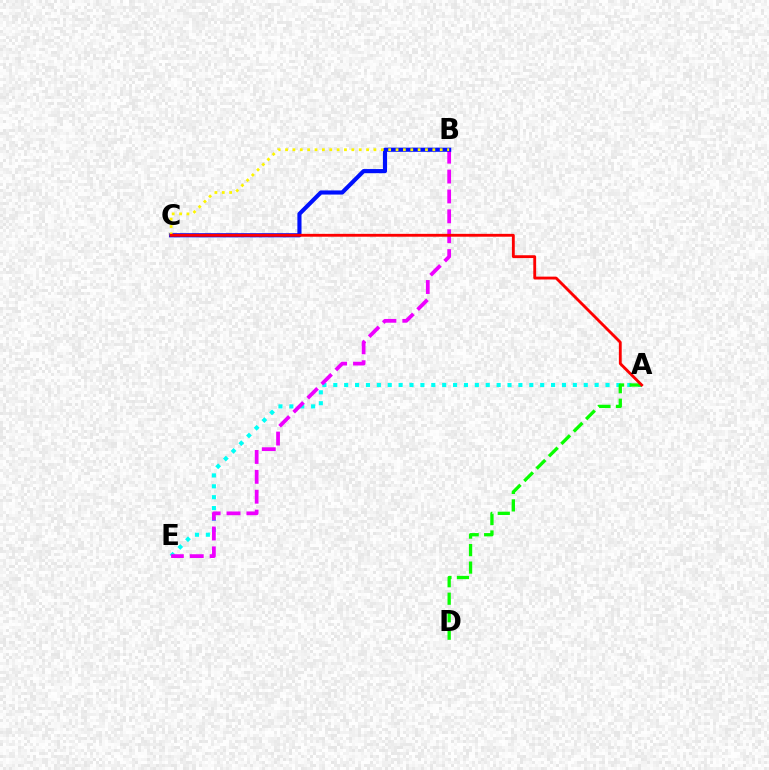{('A', 'E'): [{'color': '#00fff6', 'line_style': 'dotted', 'thickness': 2.96}], ('B', 'E'): [{'color': '#ee00ff', 'line_style': 'dashed', 'thickness': 2.7}], ('B', 'C'): [{'color': '#0010ff', 'line_style': 'solid', 'thickness': 2.97}, {'color': '#fcf500', 'line_style': 'dotted', 'thickness': 2.0}], ('A', 'D'): [{'color': '#08ff00', 'line_style': 'dashed', 'thickness': 2.38}], ('A', 'C'): [{'color': '#ff0000', 'line_style': 'solid', 'thickness': 2.05}]}